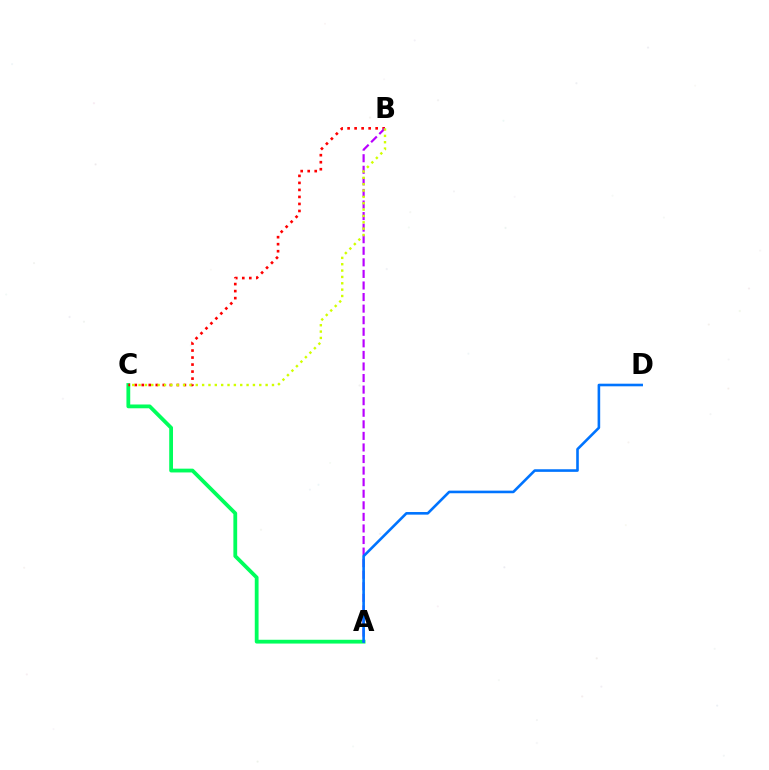{('A', 'C'): [{'color': '#00ff5c', 'line_style': 'solid', 'thickness': 2.73}], ('B', 'C'): [{'color': '#ff0000', 'line_style': 'dotted', 'thickness': 1.91}, {'color': '#d1ff00', 'line_style': 'dotted', 'thickness': 1.73}], ('A', 'B'): [{'color': '#b900ff', 'line_style': 'dashed', 'thickness': 1.57}], ('A', 'D'): [{'color': '#0074ff', 'line_style': 'solid', 'thickness': 1.88}]}